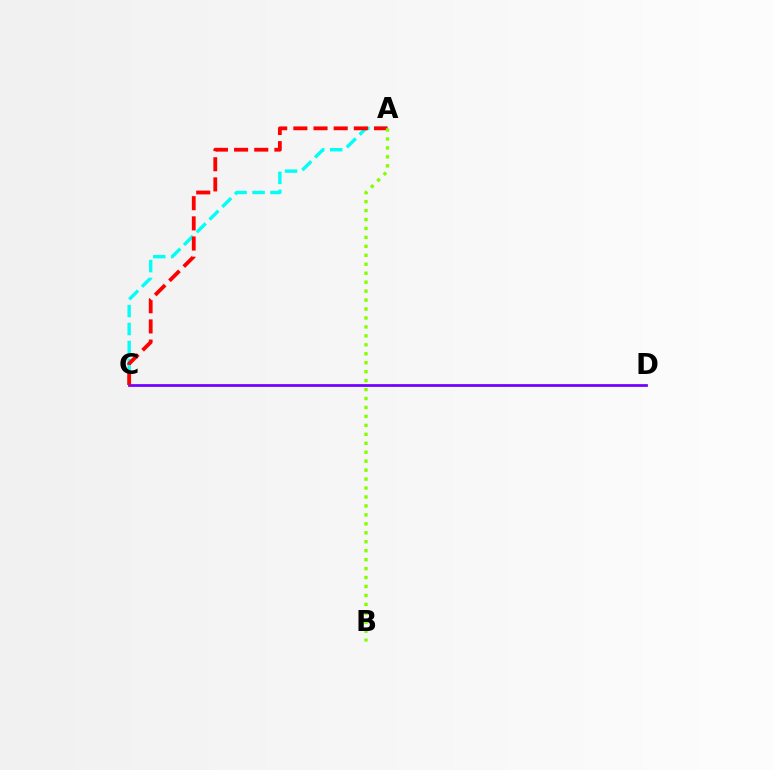{('A', 'C'): [{'color': '#00fff6', 'line_style': 'dashed', 'thickness': 2.44}, {'color': '#ff0000', 'line_style': 'dashed', 'thickness': 2.74}], ('C', 'D'): [{'color': '#7200ff', 'line_style': 'solid', 'thickness': 1.98}], ('A', 'B'): [{'color': '#84ff00', 'line_style': 'dotted', 'thickness': 2.43}]}